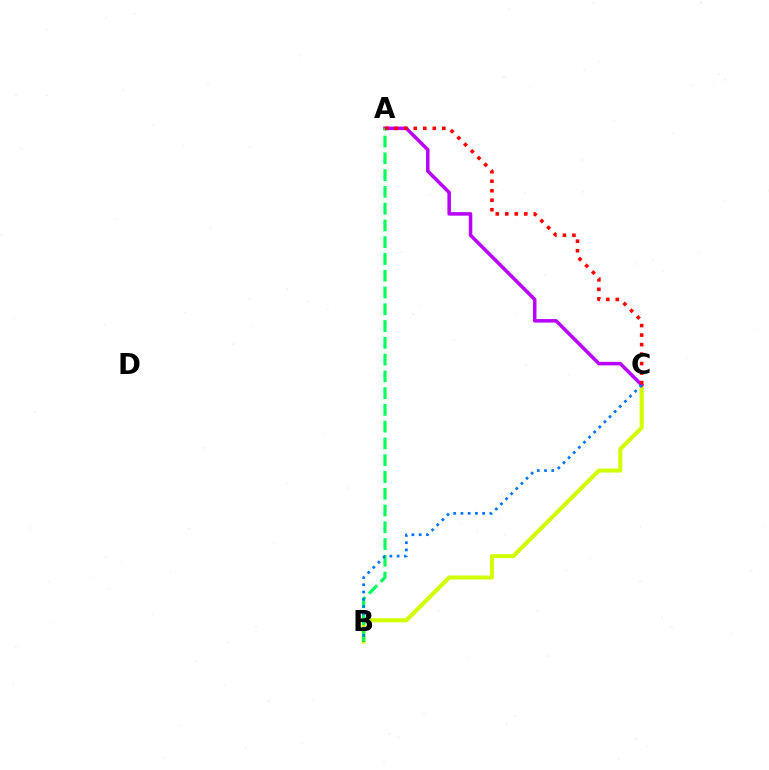{('B', 'C'): [{'color': '#d1ff00', 'line_style': 'solid', 'thickness': 2.9}, {'color': '#0074ff', 'line_style': 'dotted', 'thickness': 1.97}], ('A', 'C'): [{'color': '#b900ff', 'line_style': 'solid', 'thickness': 2.53}, {'color': '#ff0000', 'line_style': 'dotted', 'thickness': 2.58}], ('A', 'B'): [{'color': '#00ff5c', 'line_style': 'dashed', 'thickness': 2.28}]}